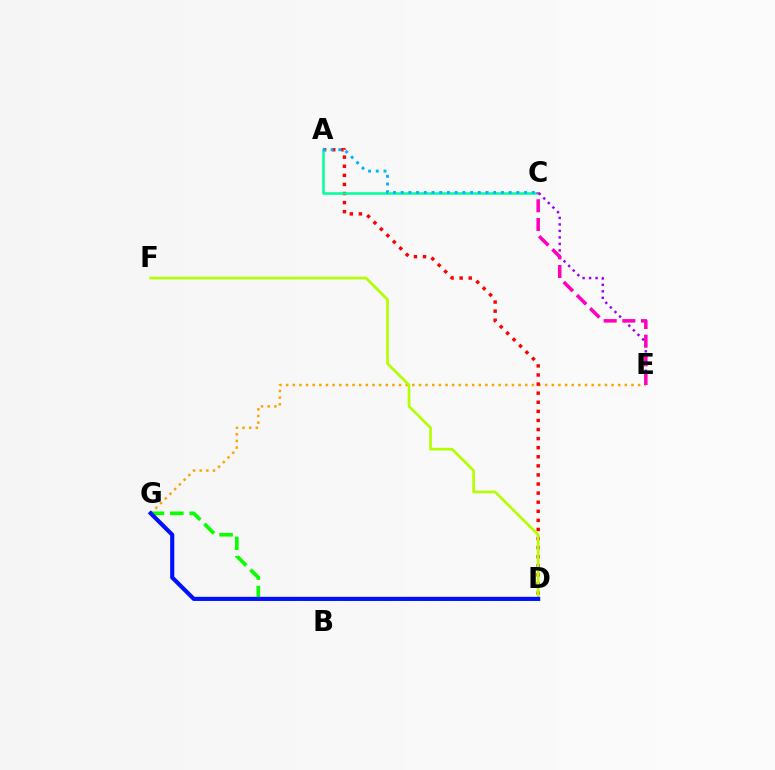{('E', 'G'): [{'color': '#ffa500', 'line_style': 'dotted', 'thickness': 1.8}], ('A', 'D'): [{'color': '#ff0000', 'line_style': 'dotted', 'thickness': 2.47}], ('A', 'C'): [{'color': '#00ff9d', 'line_style': 'solid', 'thickness': 1.82}, {'color': '#00b5ff', 'line_style': 'dotted', 'thickness': 2.1}], ('C', 'E'): [{'color': '#9b00ff', 'line_style': 'dotted', 'thickness': 1.76}, {'color': '#ff00bd', 'line_style': 'dashed', 'thickness': 2.54}], ('D', 'G'): [{'color': '#08ff00', 'line_style': 'dashed', 'thickness': 2.63}, {'color': '#0010ff', 'line_style': 'solid', 'thickness': 2.97}], ('D', 'F'): [{'color': '#b3ff00', 'line_style': 'solid', 'thickness': 1.93}]}